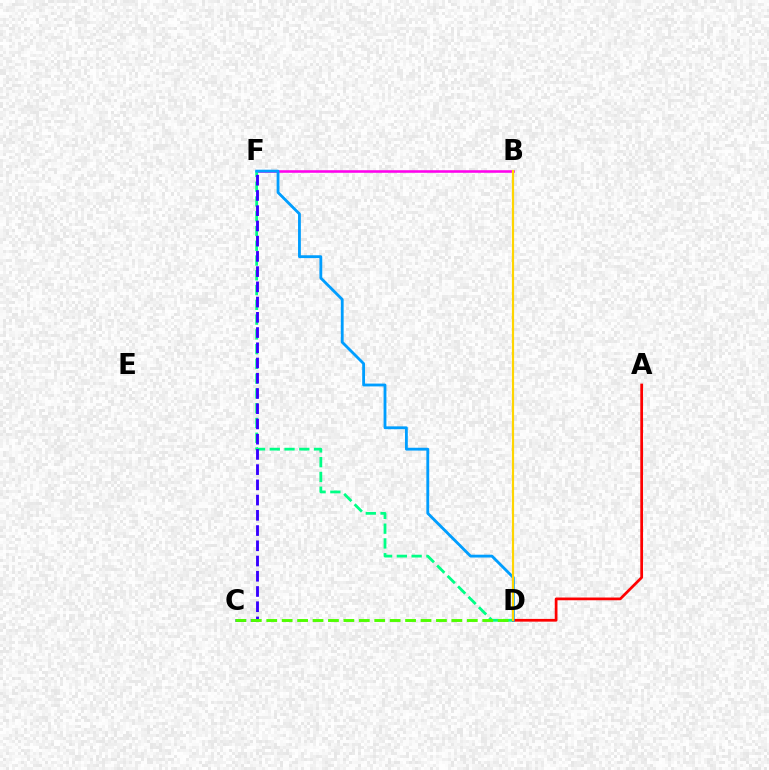{('B', 'F'): [{'color': '#ff00ed', 'line_style': 'solid', 'thickness': 1.85}], ('D', 'F'): [{'color': '#00ff86', 'line_style': 'dashed', 'thickness': 2.01}, {'color': '#009eff', 'line_style': 'solid', 'thickness': 2.04}], ('A', 'D'): [{'color': '#ff0000', 'line_style': 'solid', 'thickness': 1.97}], ('C', 'F'): [{'color': '#3700ff', 'line_style': 'dashed', 'thickness': 2.07}], ('C', 'D'): [{'color': '#4fff00', 'line_style': 'dashed', 'thickness': 2.1}], ('B', 'D'): [{'color': '#ffd500', 'line_style': 'solid', 'thickness': 1.58}]}